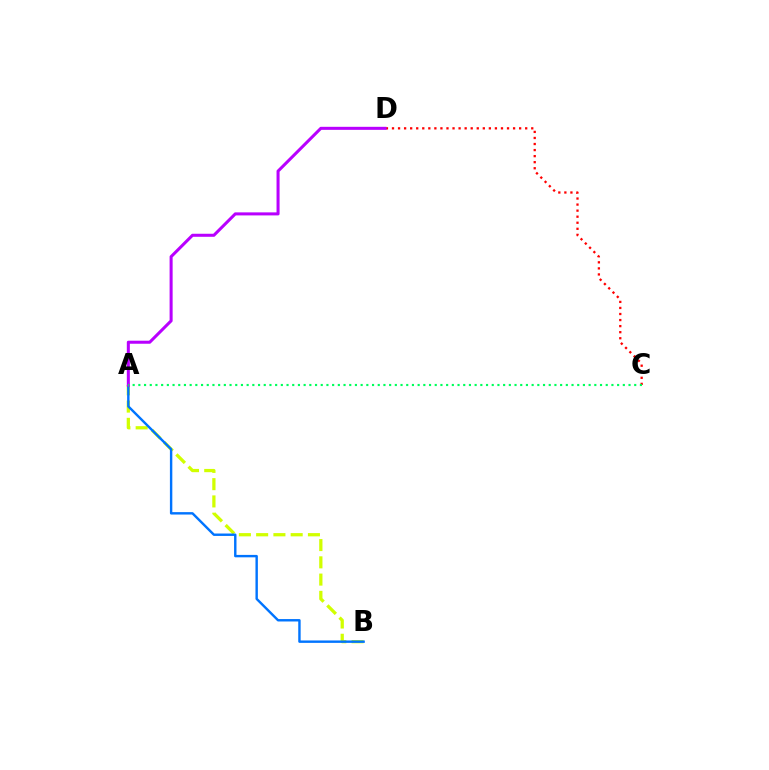{('A', 'B'): [{'color': '#d1ff00', 'line_style': 'dashed', 'thickness': 2.34}, {'color': '#0074ff', 'line_style': 'solid', 'thickness': 1.74}], ('C', 'D'): [{'color': '#ff0000', 'line_style': 'dotted', 'thickness': 1.64}], ('A', 'D'): [{'color': '#b900ff', 'line_style': 'solid', 'thickness': 2.19}], ('A', 'C'): [{'color': '#00ff5c', 'line_style': 'dotted', 'thickness': 1.55}]}